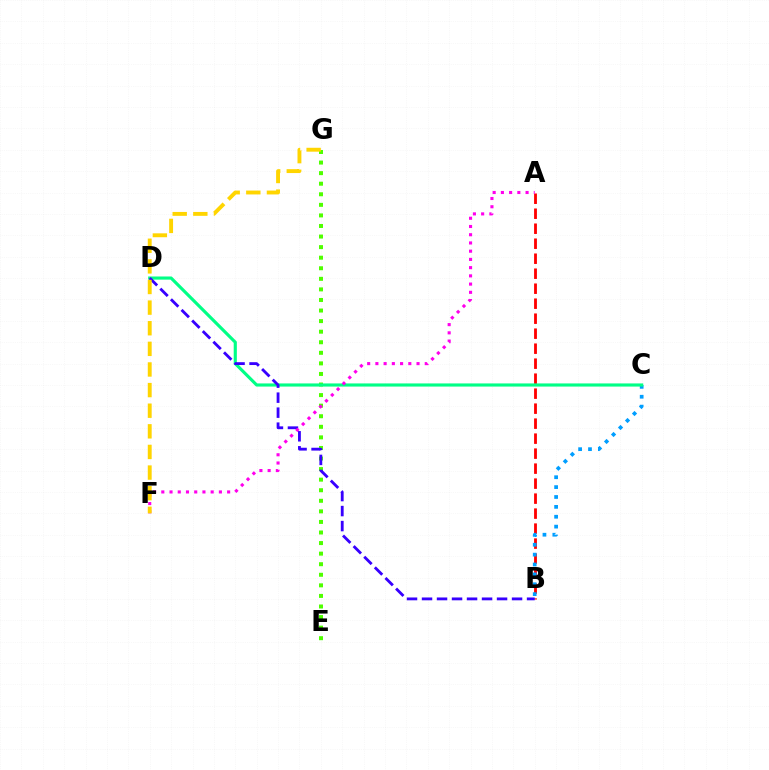{('E', 'G'): [{'color': '#4fff00', 'line_style': 'dotted', 'thickness': 2.87}], ('A', 'B'): [{'color': '#ff0000', 'line_style': 'dashed', 'thickness': 2.04}], ('B', 'C'): [{'color': '#009eff', 'line_style': 'dotted', 'thickness': 2.68}], ('C', 'D'): [{'color': '#00ff86', 'line_style': 'solid', 'thickness': 2.26}], ('B', 'D'): [{'color': '#3700ff', 'line_style': 'dashed', 'thickness': 2.04}], ('A', 'F'): [{'color': '#ff00ed', 'line_style': 'dotted', 'thickness': 2.24}], ('F', 'G'): [{'color': '#ffd500', 'line_style': 'dashed', 'thickness': 2.8}]}